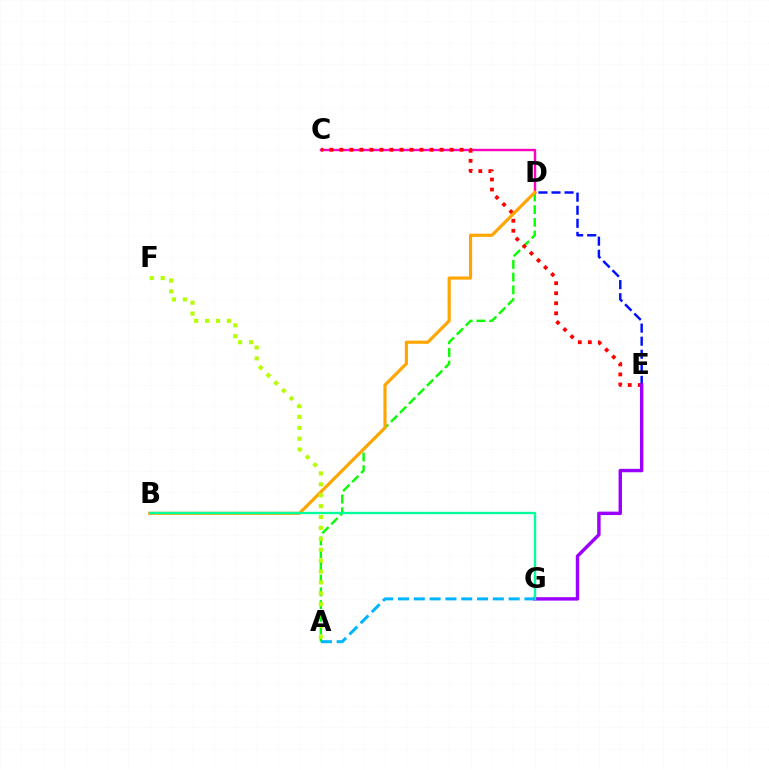{('A', 'D'): [{'color': '#08ff00', 'line_style': 'dashed', 'thickness': 1.73}], ('C', 'D'): [{'color': '#ff00bd', 'line_style': 'solid', 'thickness': 1.75}], ('C', 'E'): [{'color': '#ff0000', 'line_style': 'dotted', 'thickness': 2.72}], ('B', 'D'): [{'color': '#ffa500', 'line_style': 'solid', 'thickness': 2.27}], ('D', 'E'): [{'color': '#0010ff', 'line_style': 'dashed', 'thickness': 1.78}], ('E', 'G'): [{'color': '#9b00ff', 'line_style': 'solid', 'thickness': 2.47}], ('B', 'G'): [{'color': '#00ff9d', 'line_style': 'solid', 'thickness': 1.7}], ('A', 'G'): [{'color': '#00b5ff', 'line_style': 'dashed', 'thickness': 2.15}], ('A', 'F'): [{'color': '#b3ff00', 'line_style': 'dotted', 'thickness': 2.96}]}